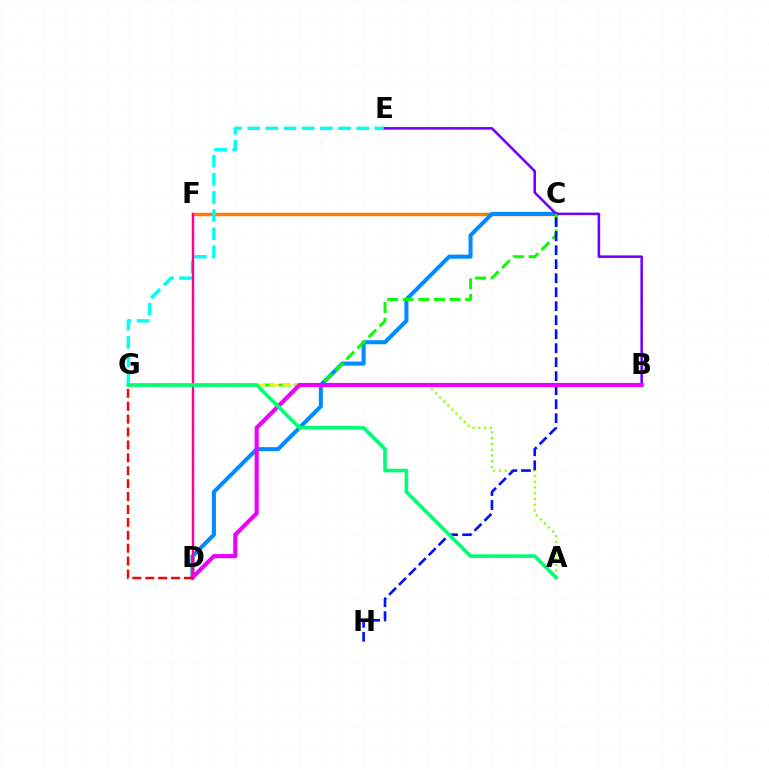{('C', 'F'): [{'color': '#ff7c00', 'line_style': 'solid', 'thickness': 2.48}], ('E', 'G'): [{'color': '#00fff6', 'line_style': 'dashed', 'thickness': 2.47}], ('C', 'D'): [{'color': '#008cff', 'line_style': 'solid', 'thickness': 2.93}], ('A', 'G'): [{'color': '#84ff00', 'line_style': 'dotted', 'thickness': 1.56}, {'color': '#00ff74', 'line_style': 'solid', 'thickness': 2.61}], ('D', 'F'): [{'color': '#ff0094', 'line_style': 'solid', 'thickness': 1.74}], ('B', 'E'): [{'color': '#7200ff', 'line_style': 'solid', 'thickness': 1.84}], ('C', 'G'): [{'color': '#08ff00', 'line_style': 'dashed', 'thickness': 2.12}], ('C', 'H'): [{'color': '#0010ff', 'line_style': 'dashed', 'thickness': 1.9}], ('B', 'G'): [{'color': '#fcf500', 'line_style': 'dashed', 'thickness': 1.75}], ('B', 'D'): [{'color': '#ee00ff', 'line_style': 'solid', 'thickness': 2.98}], ('D', 'G'): [{'color': '#ff0000', 'line_style': 'dashed', 'thickness': 1.75}]}